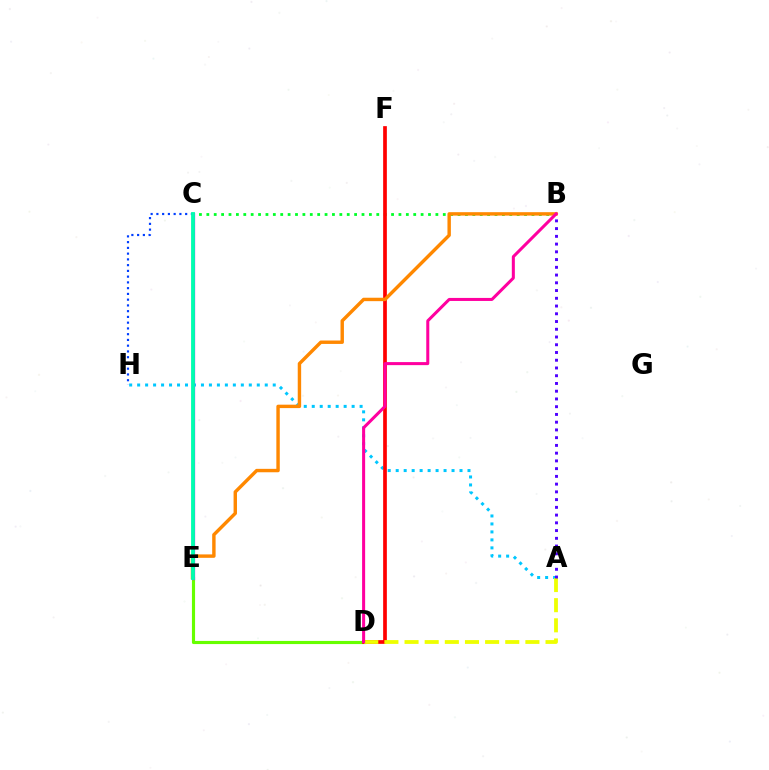{('B', 'C'): [{'color': '#00ff27', 'line_style': 'dotted', 'thickness': 2.01}], ('D', 'E'): [{'color': '#66ff00', 'line_style': 'solid', 'thickness': 2.26}], ('A', 'H'): [{'color': '#00c7ff', 'line_style': 'dotted', 'thickness': 2.17}], ('C', 'E'): [{'color': '#d600ff', 'line_style': 'solid', 'thickness': 2.34}, {'color': '#00ffaf', 'line_style': 'solid', 'thickness': 2.75}], ('D', 'F'): [{'color': '#ff0000', 'line_style': 'solid', 'thickness': 2.67}], ('B', 'E'): [{'color': '#ff8800', 'line_style': 'solid', 'thickness': 2.46}], ('A', 'D'): [{'color': '#eeff00', 'line_style': 'dashed', 'thickness': 2.74}], ('C', 'H'): [{'color': '#003fff', 'line_style': 'dotted', 'thickness': 1.56}], ('A', 'B'): [{'color': '#4f00ff', 'line_style': 'dotted', 'thickness': 2.1}], ('B', 'D'): [{'color': '#ff00a0', 'line_style': 'solid', 'thickness': 2.18}]}